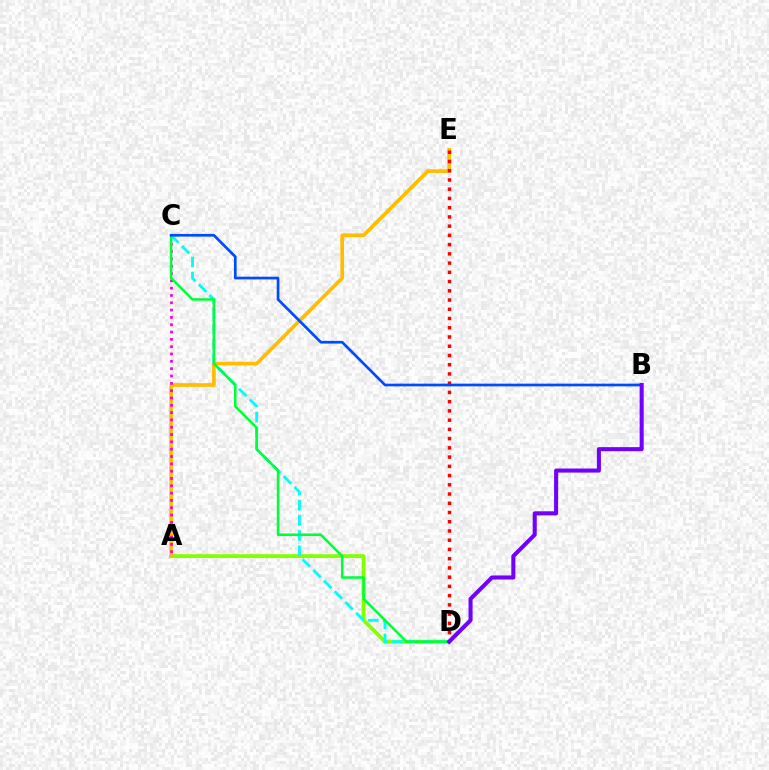{('A', 'D'): [{'color': '#84ff00', 'line_style': 'solid', 'thickness': 2.74}], ('A', 'E'): [{'color': '#ffbd00', 'line_style': 'solid', 'thickness': 2.65}], ('A', 'C'): [{'color': '#ff00cf', 'line_style': 'dotted', 'thickness': 1.99}], ('C', 'D'): [{'color': '#00fff6', 'line_style': 'dashed', 'thickness': 2.06}, {'color': '#00ff39', 'line_style': 'solid', 'thickness': 1.83}], ('D', 'E'): [{'color': '#ff0000', 'line_style': 'dotted', 'thickness': 2.51}], ('B', 'C'): [{'color': '#004bff', 'line_style': 'solid', 'thickness': 1.94}], ('B', 'D'): [{'color': '#7200ff', 'line_style': 'solid', 'thickness': 2.92}]}